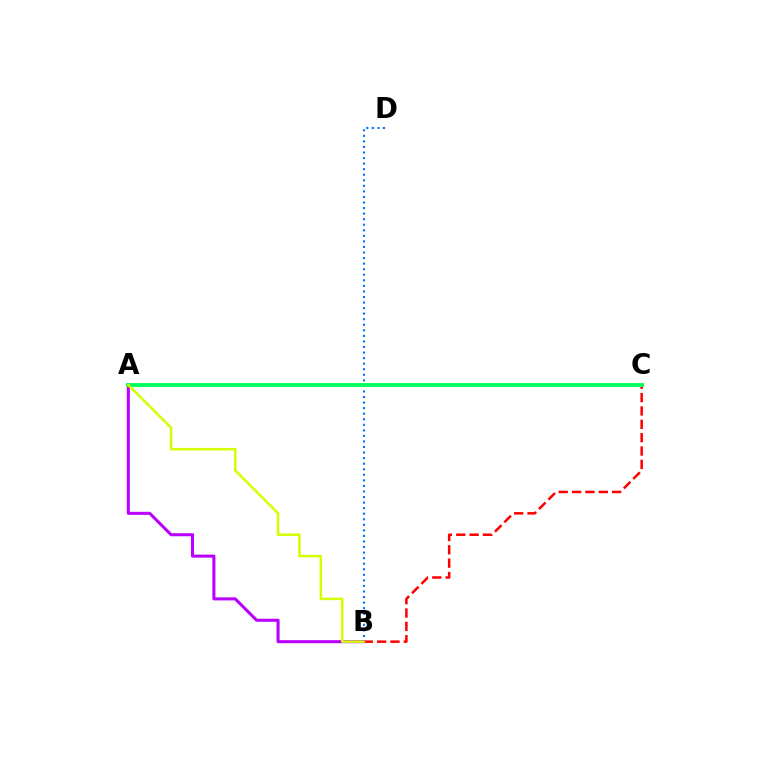{('B', 'D'): [{'color': '#0074ff', 'line_style': 'dotted', 'thickness': 1.51}], ('A', 'B'): [{'color': '#b900ff', 'line_style': 'solid', 'thickness': 2.2}, {'color': '#d1ff00', 'line_style': 'solid', 'thickness': 1.79}], ('B', 'C'): [{'color': '#ff0000', 'line_style': 'dashed', 'thickness': 1.81}], ('A', 'C'): [{'color': '#00ff5c', 'line_style': 'solid', 'thickness': 2.78}]}